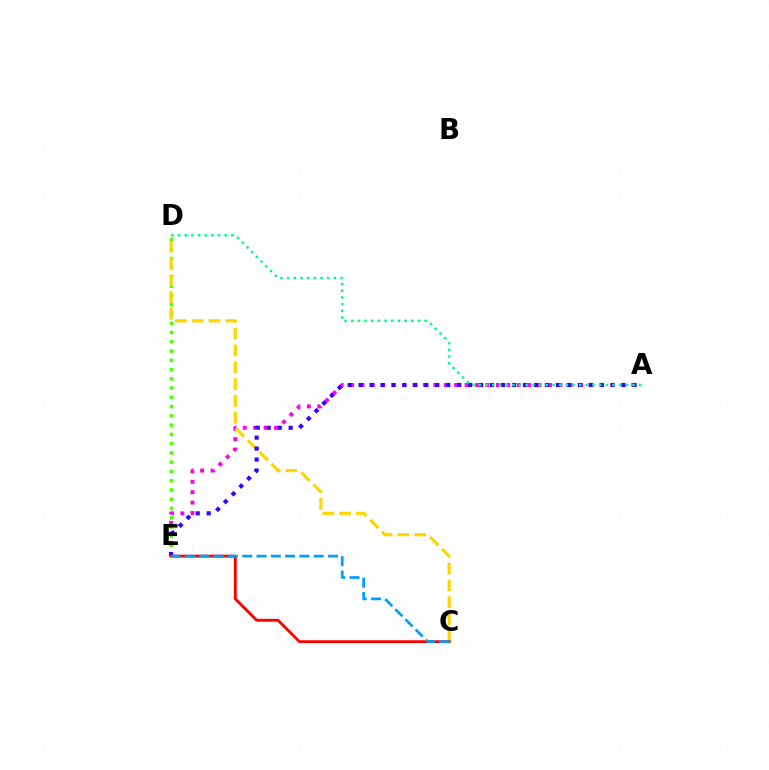{('A', 'E'): [{'color': '#ff00ed', 'line_style': 'dotted', 'thickness': 2.83}, {'color': '#3700ff', 'line_style': 'dotted', 'thickness': 2.98}], ('D', 'E'): [{'color': '#4fff00', 'line_style': 'dotted', 'thickness': 2.52}], ('C', 'D'): [{'color': '#ffd500', 'line_style': 'dashed', 'thickness': 2.28}], ('C', 'E'): [{'color': '#ff0000', 'line_style': 'solid', 'thickness': 2.05}, {'color': '#009eff', 'line_style': 'dashed', 'thickness': 1.94}], ('A', 'D'): [{'color': '#00ff86', 'line_style': 'dotted', 'thickness': 1.81}]}